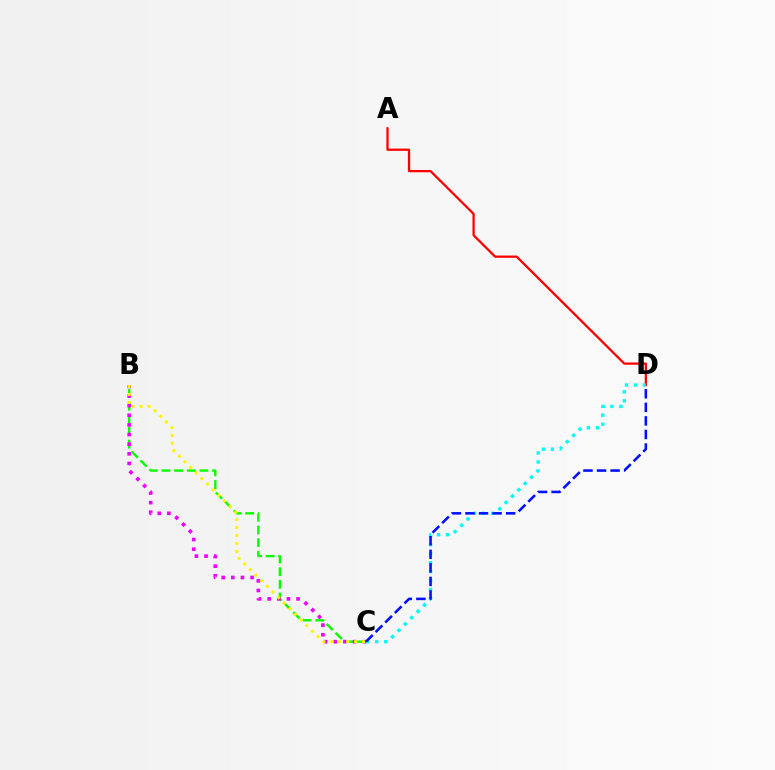{('A', 'D'): [{'color': '#ff0000', 'line_style': 'solid', 'thickness': 1.63}], ('B', 'C'): [{'color': '#08ff00', 'line_style': 'dashed', 'thickness': 1.72}, {'color': '#ee00ff', 'line_style': 'dotted', 'thickness': 2.62}, {'color': '#fcf500', 'line_style': 'dotted', 'thickness': 2.16}], ('C', 'D'): [{'color': '#00fff6', 'line_style': 'dotted', 'thickness': 2.44}, {'color': '#0010ff', 'line_style': 'dashed', 'thickness': 1.84}]}